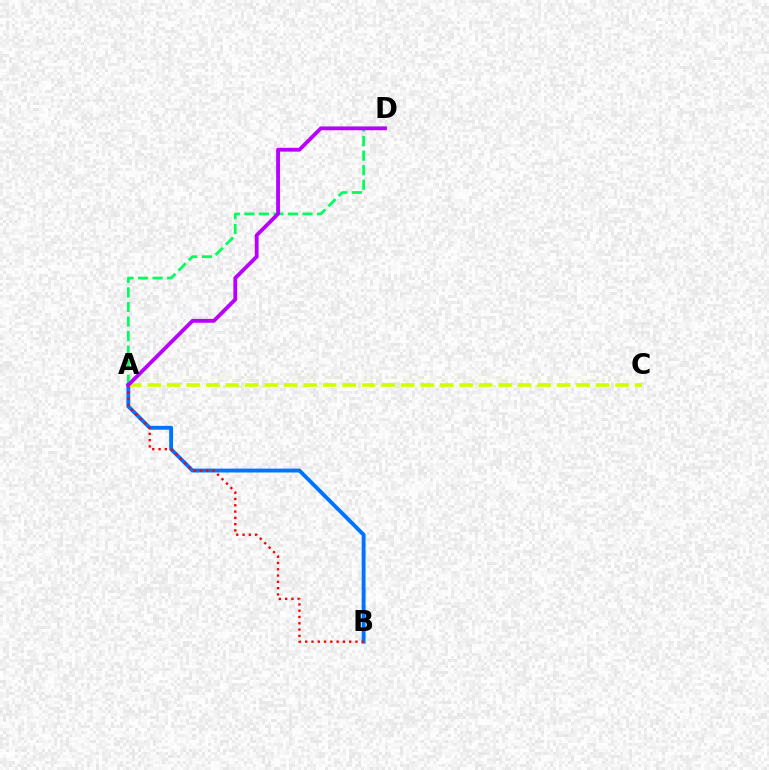{('A', 'D'): [{'color': '#00ff5c', 'line_style': 'dashed', 'thickness': 1.98}, {'color': '#b900ff', 'line_style': 'solid', 'thickness': 2.75}], ('A', 'B'): [{'color': '#0074ff', 'line_style': 'solid', 'thickness': 2.79}, {'color': '#ff0000', 'line_style': 'dotted', 'thickness': 1.71}], ('A', 'C'): [{'color': '#d1ff00', 'line_style': 'dashed', 'thickness': 2.65}]}